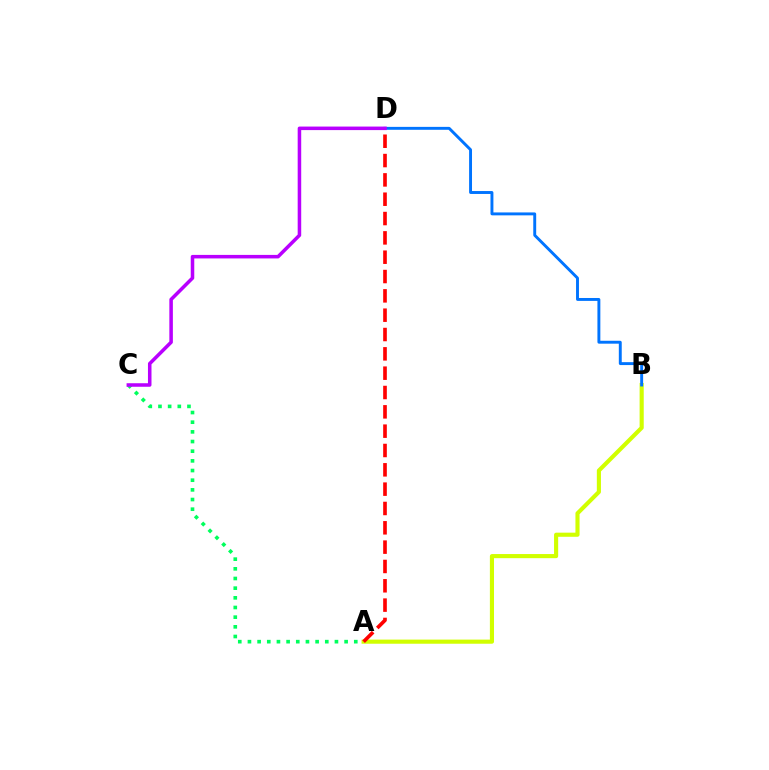{('A', 'C'): [{'color': '#00ff5c', 'line_style': 'dotted', 'thickness': 2.63}], ('A', 'B'): [{'color': '#d1ff00', 'line_style': 'solid', 'thickness': 2.97}], ('A', 'D'): [{'color': '#ff0000', 'line_style': 'dashed', 'thickness': 2.63}], ('B', 'D'): [{'color': '#0074ff', 'line_style': 'solid', 'thickness': 2.1}], ('C', 'D'): [{'color': '#b900ff', 'line_style': 'solid', 'thickness': 2.54}]}